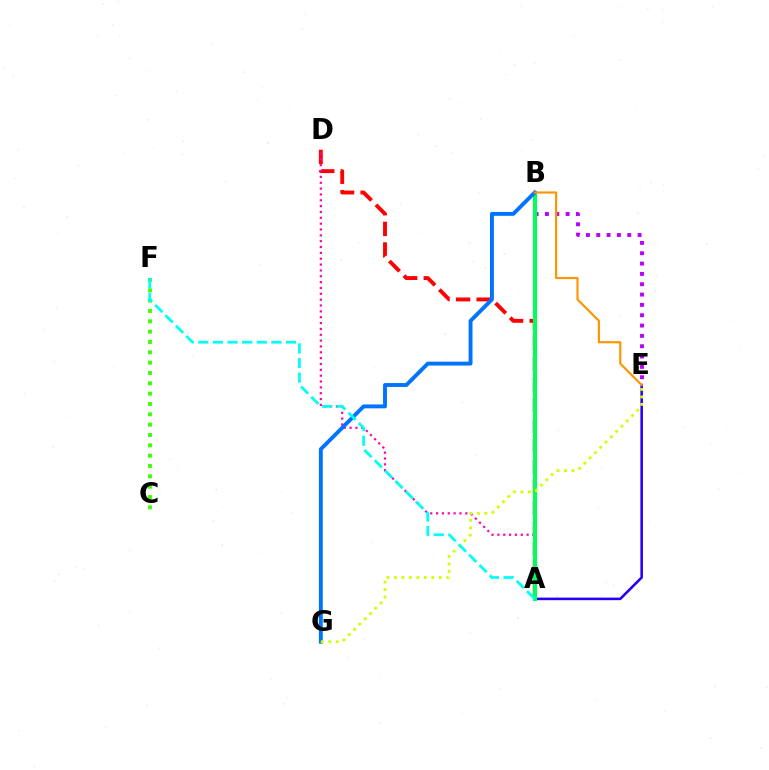{('A', 'D'): [{'color': '#ff0000', 'line_style': 'dashed', 'thickness': 2.8}, {'color': '#ff00ac', 'line_style': 'dotted', 'thickness': 1.59}], ('C', 'F'): [{'color': '#3dff00', 'line_style': 'dotted', 'thickness': 2.81}], ('A', 'E'): [{'color': '#2500ff', 'line_style': 'solid', 'thickness': 1.85}], ('B', 'E'): [{'color': '#b900ff', 'line_style': 'dotted', 'thickness': 2.81}, {'color': '#ff9400', 'line_style': 'solid', 'thickness': 1.56}], ('A', 'B'): [{'color': '#00ff5c', 'line_style': 'solid', 'thickness': 2.92}], ('B', 'G'): [{'color': '#0074ff', 'line_style': 'solid', 'thickness': 2.81}], ('E', 'G'): [{'color': '#d1ff00', 'line_style': 'dotted', 'thickness': 2.03}], ('A', 'F'): [{'color': '#00fff6', 'line_style': 'dashed', 'thickness': 1.98}]}